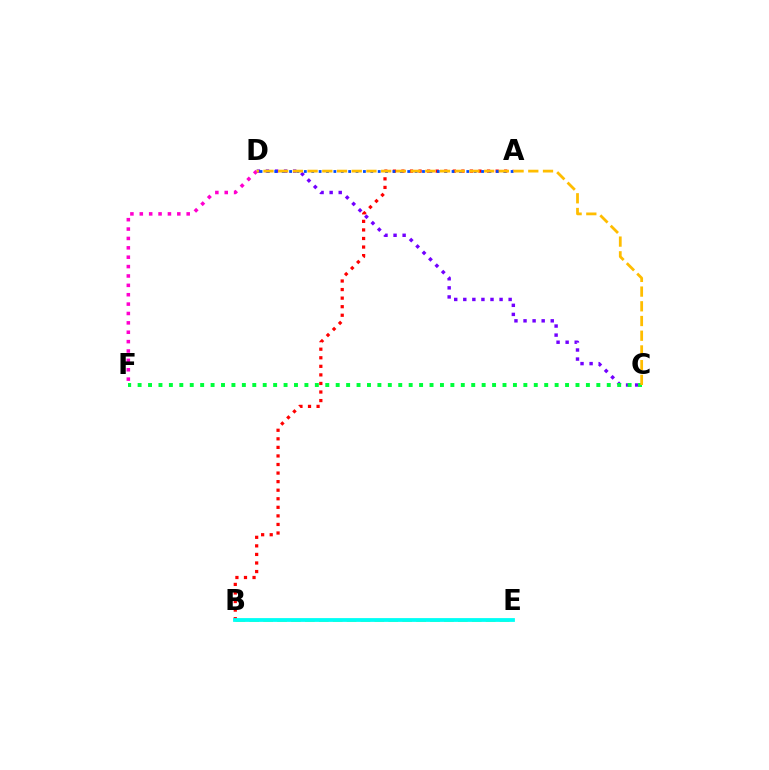{('A', 'B'): [{'color': '#ff0000', 'line_style': 'dotted', 'thickness': 2.33}], ('B', 'E'): [{'color': '#84ff00', 'line_style': 'dashed', 'thickness': 1.89}, {'color': '#00fff6', 'line_style': 'solid', 'thickness': 2.73}], ('C', 'D'): [{'color': '#7200ff', 'line_style': 'dotted', 'thickness': 2.46}, {'color': '#ffbd00', 'line_style': 'dashed', 'thickness': 2.0}], ('D', 'F'): [{'color': '#ff00cf', 'line_style': 'dotted', 'thickness': 2.55}], ('C', 'F'): [{'color': '#00ff39', 'line_style': 'dotted', 'thickness': 2.83}], ('A', 'D'): [{'color': '#004bff', 'line_style': 'dotted', 'thickness': 2.01}]}